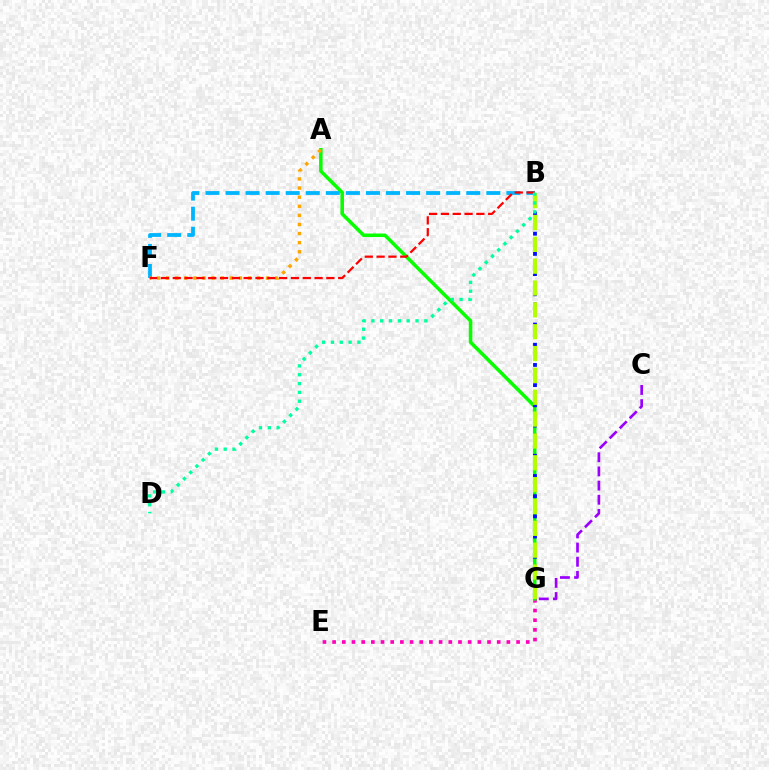{('C', 'G'): [{'color': '#9b00ff', 'line_style': 'dashed', 'thickness': 1.92}], ('E', 'G'): [{'color': '#ff00bd', 'line_style': 'dotted', 'thickness': 2.63}], ('A', 'G'): [{'color': '#08ff00', 'line_style': 'solid', 'thickness': 2.54}], ('B', 'F'): [{'color': '#00b5ff', 'line_style': 'dashed', 'thickness': 2.73}, {'color': '#ff0000', 'line_style': 'dashed', 'thickness': 1.61}], ('B', 'G'): [{'color': '#0010ff', 'line_style': 'dotted', 'thickness': 2.74}, {'color': '#b3ff00', 'line_style': 'dashed', 'thickness': 2.97}], ('A', 'F'): [{'color': '#ffa500', 'line_style': 'dotted', 'thickness': 2.47}], ('B', 'D'): [{'color': '#00ff9d', 'line_style': 'dotted', 'thickness': 2.4}]}